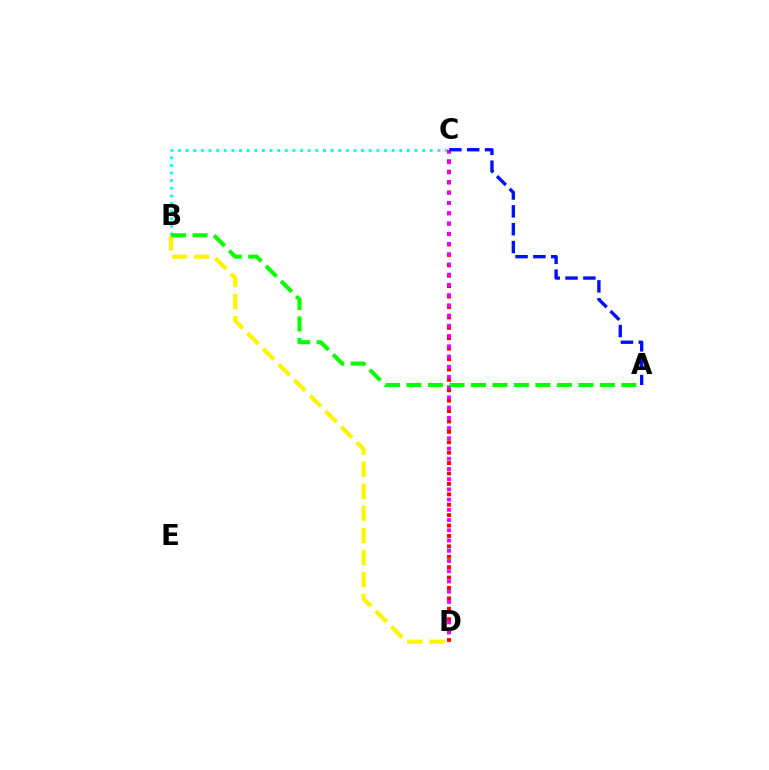{('B', 'C'): [{'color': '#00fff6', 'line_style': 'dotted', 'thickness': 2.07}], ('C', 'D'): [{'color': '#ff0000', 'line_style': 'dotted', 'thickness': 2.83}, {'color': '#ee00ff', 'line_style': 'dotted', 'thickness': 2.78}], ('B', 'D'): [{'color': '#fcf500', 'line_style': 'dashed', 'thickness': 3.0}], ('A', 'B'): [{'color': '#08ff00', 'line_style': 'dashed', 'thickness': 2.92}], ('A', 'C'): [{'color': '#0010ff', 'line_style': 'dashed', 'thickness': 2.42}]}